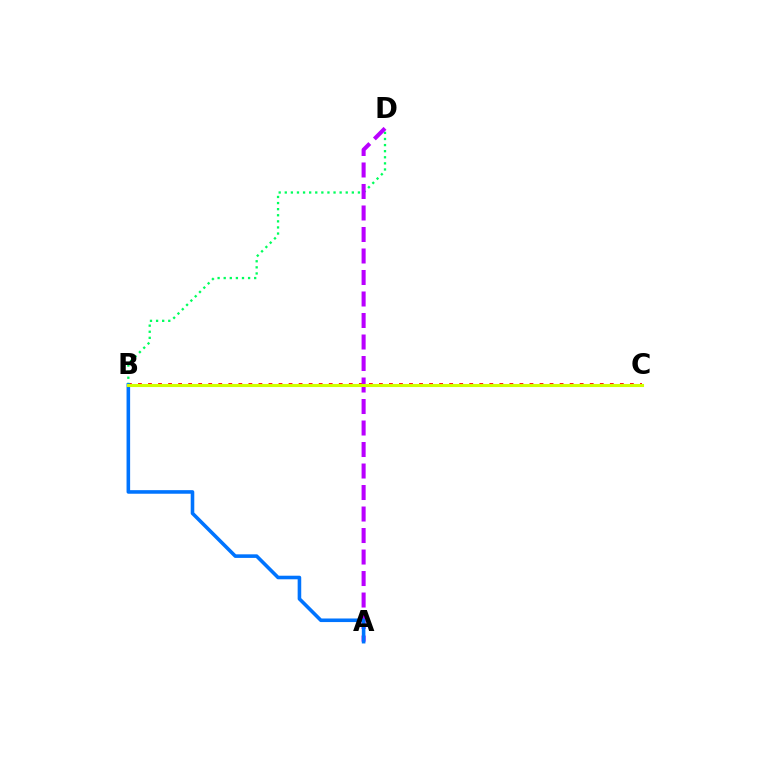{('B', 'C'): [{'color': '#ff0000', 'line_style': 'dotted', 'thickness': 2.73}, {'color': '#d1ff00', 'line_style': 'solid', 'thickness': 2.23}], ('B', 'D'): [{'color': '#00ff5c', 'line_style': 'dotted', 'thickness': 1.66}], ('A', 'D'): [{'color': '#b900ff', 'line_style': 'dashed', 'thickness': 2.92}], ('A', 'B'): [{'color': '#0074ff', 'line_style': 'solid', 'thickness': 2.58}]}